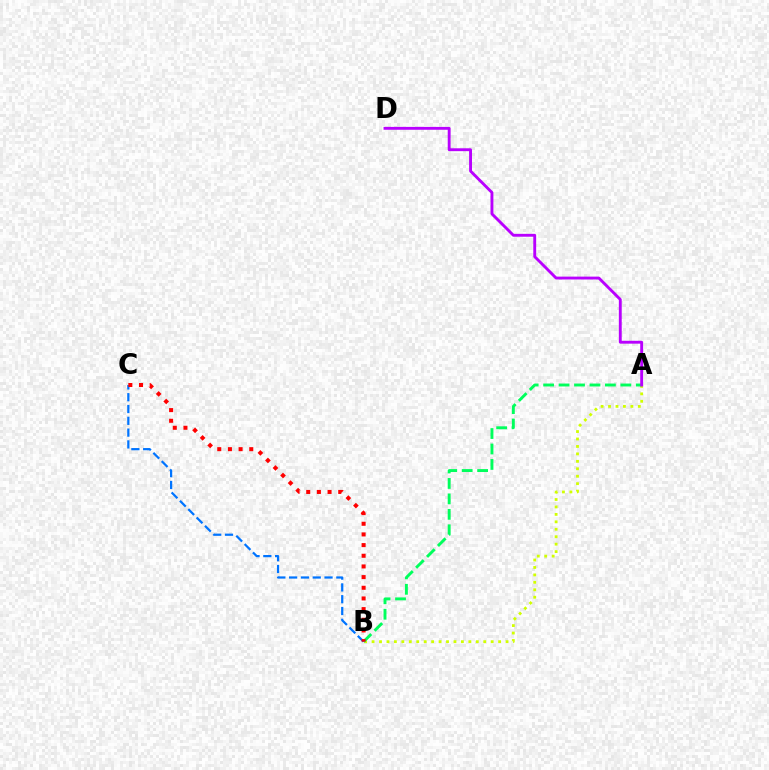{('A', 'B'): [{'color': '#d1ff00', 'line_style': 'dotted', 'thickness': 2.02}, {'color': '#00ff5c', 'line_style': 'dashed', 'thickness': 2.1}], ('A', 'D'): [{'color': '#b900ff', 'line_style': 'solid', 'thickness': 2.07}], ('B', 'C'): [{'color': '#0074ff', 'line_style': 'dashed', 'thickness': 1.6}, {'color': '#ff0000', 'line_style': 'dotted', 'thickness': 2.9}]}